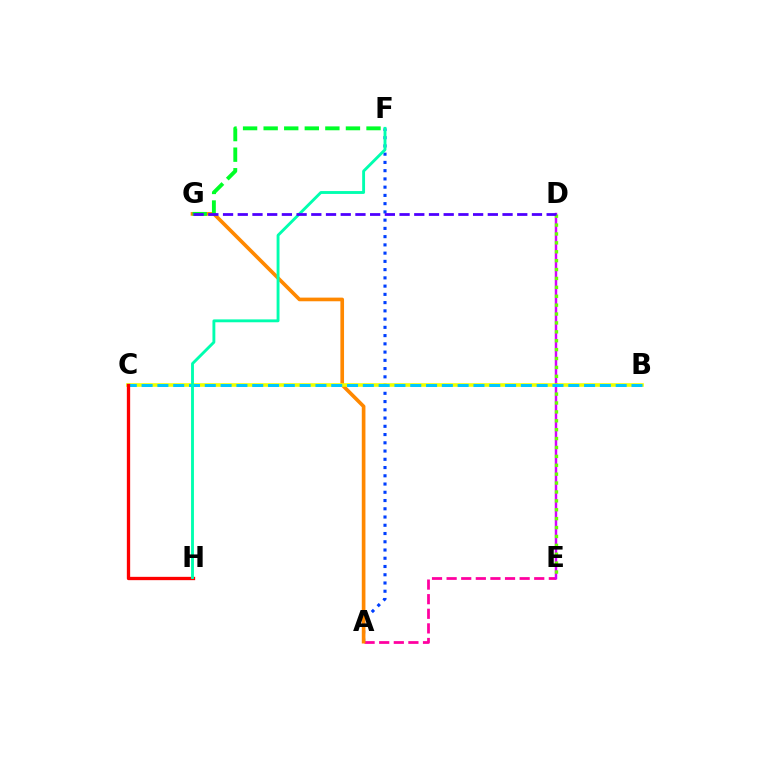{('A', 'E'): [{'color': '#ff00a0', 'line_style': 'dashed', 'thickness': 1.98}], ('A', 'F'): [{'color': '#003fff', 'line_style': 'dotted', 'thickness': 2.24}], ('A', 'G'): [{'color': '#ff8800', 'line_style': 'solid', 'thickness': 2.63}], ('F', 'G'): [{'color': '#00ff27', 'line_style': 'dashed', 'thickness': 2.79}], ('D', 'E'): [{'color': '#d600ff', 'line_style': 'solid', 'thickness': 1.77}, {'color': '#66ff00', 'line_style': 'dotted', 'thickness': 2.42}], ('B', 'C'): [{'color': '#eeff00', 'line_style': 'solid', 'thickness': 2.59}, {'color': '#00c7ff', 'line_style': 'dashed', 'thickness': 2.15}], ('C', 'H'): [{'color': '#ff0000', 'line_style': 'solid', 'thickness': 2.39}], ('F', 'H'): [{'color': '#00ffaf', 'line_style': 'solid', 'thickness': 2.07}], ('D', 'G'): [{'color': '#4f00ff', 'line_style': 'dashed', 'thickness': 2.0}]}